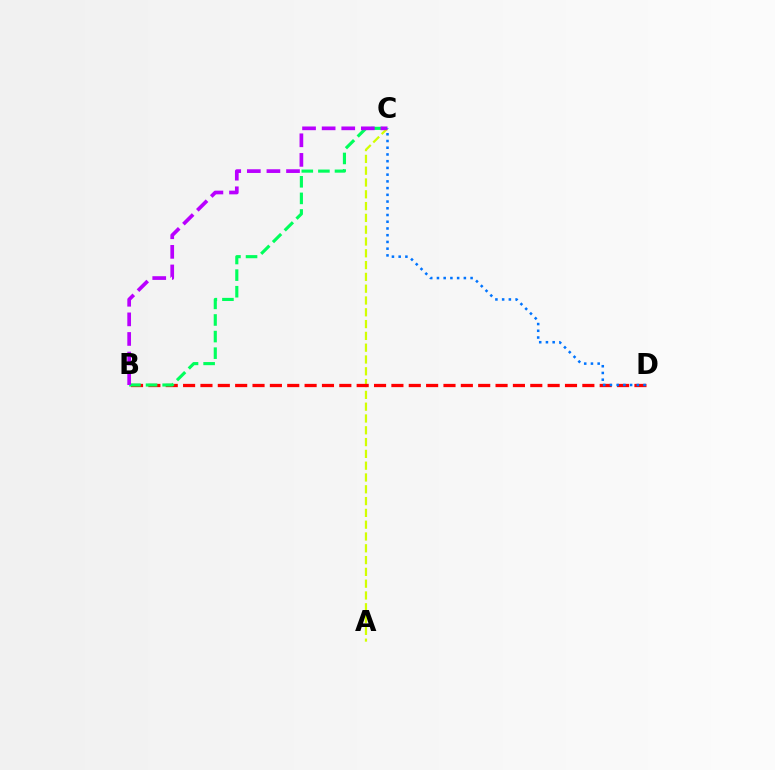{('A', 'C'): [{'color': '#d1ff00', 'line_style': 'dashed', 'thickness': 1.6}], ('B', 'D'): [{'color': '#ff0000', 'line_style': 'dashed', 'thickness': 2.36}], ('B', 'C'): [{'color': '#00ff5c', 'line_style': 'dashed', 'thickness': 2.25}, {'color': '#b900ff', 'line_style': 'dashed', 'thickness': 2.66}], ('C', 'D'): [{'color': '#0074ff', 'line_style': 'dotted', 'thickness': 1.83}]}